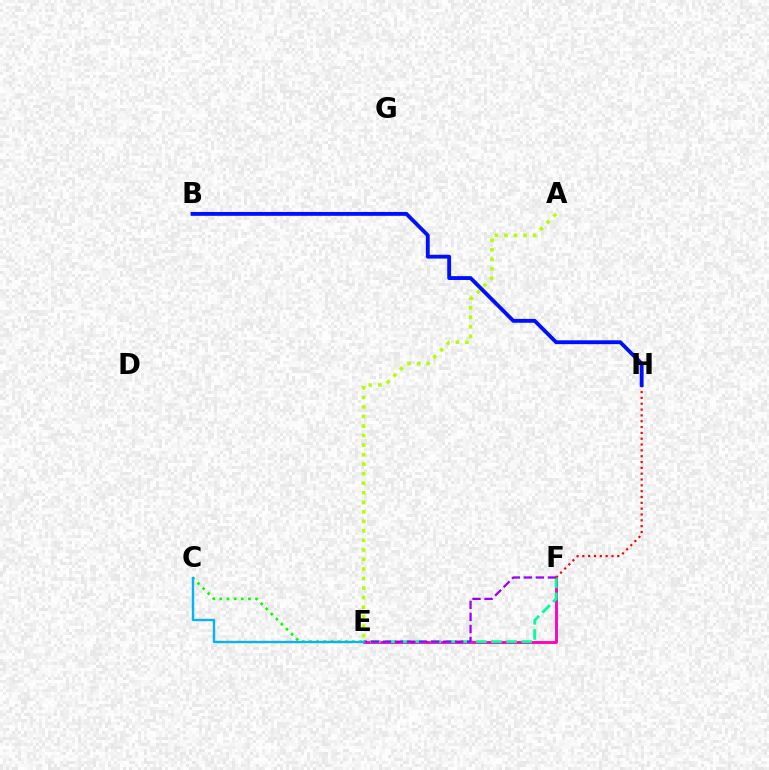{('C', 'E'): [{'color': '#08ff00', 'line_style': 'dotted', 'thickness': 1.95}, {'color': '#ffa500', 'line_style': 'dashed', 'thickness': 1.63}, {'color': '#00b5ff', 'line_style': 'solid', 'thickness': 1.66}], ('E', 'F'): [{'color': '#ff00bd', 'line_style': 'solid', 'thickness': 2.06}, {'color': '#00ff9d', 'line_style': 'dashed', 'thickness': 2.06}, {'color': '#9b00ff', 'line_style': 'dashed', 'thickness': 1.63}], ('F', 'H'): [{'color': '#ff0000', 'line_style': 'dotted', 'thickness': 1.58}], ('A', 'E'): [{'color': '#b3ff00', 'line_style': 'dotted', 'thickness': 2.59}], ('B', 'H'): [{'color': '#0010ff', 'line_style': 'solid', 'thickness': 2.77}]}